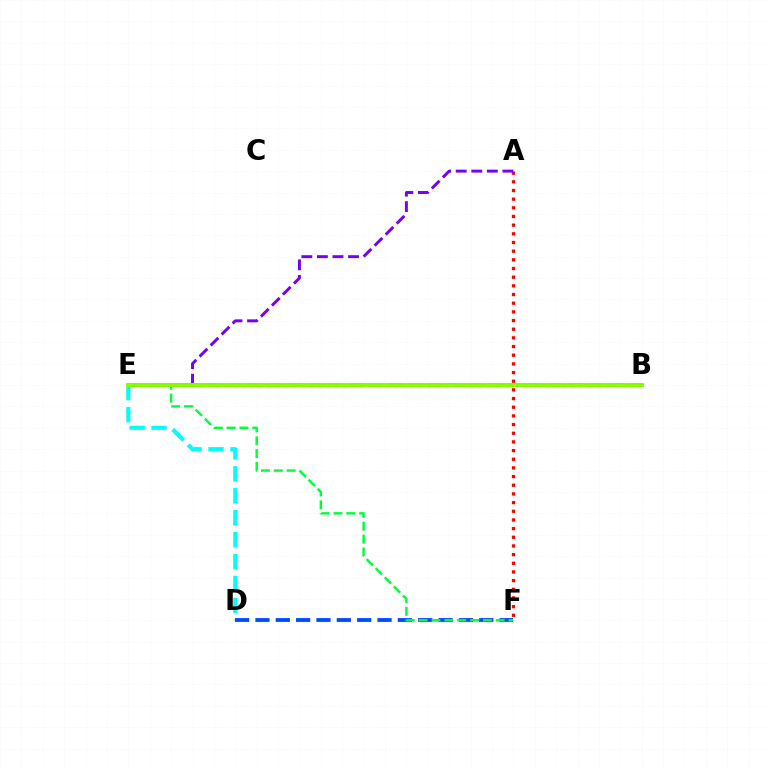{('B', 'E'): [{'color': '#ffbd00', 'line_style': 'dotted', 'thickness': 2.3}, {'color': '#ff00cf', 'line_style': 'dashed', 'thickness': 2.72}, {'color': '#84ff00', 'line_style': 'solid', 'thickness': 2.83}], ('D', 'E'): [{'color': '#00fff6', 'line_style': 'dashed', 'thickness': 2.98}], ('A', 'F'): [{'color': '#ff0000', 'line_style': 'dotted', 'thickness': 2.36}], ('A', 'E'): [{'color': '#7200ff', 'line_style': 'dashed', 'thickness': 2.11}], ('D', 'F'): [{'color': '#004bff', 'line_style': 'dashed', 'thickness': 2.76}], ('E', 'F'): [{'color': '#00ff39', 'line_style': 'dashed', 'thickness': 1.75}]}